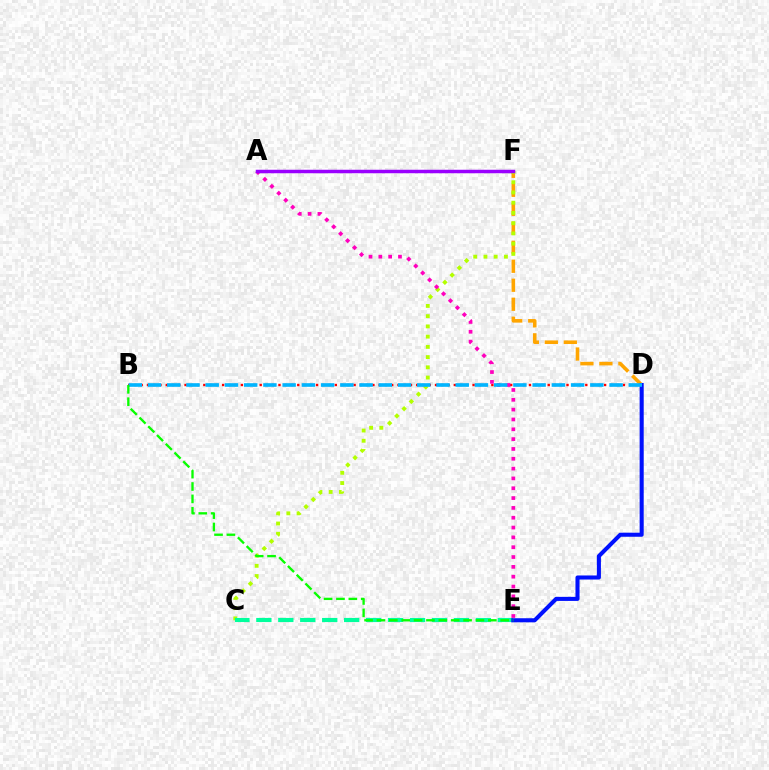{('B', 'D'): [{'color': '#ff0000', 'line_style': 'dotted', 'thickness': 1.7}, {'color': '#00b5ff', 'line_style': 'dashed', 'thickness': 2.61}], ('D', 'F'): [{'color': '#ffa500', 'line_style': 'dashed', 'thickness': 2.58}], ('C', 'F'): [{'color': '#b3ff00', 'line_style': 'dotted', 'thickness': 2.78}], ('C', 'E'): [{'color': '#00ff9d', 'line_style': 'dashed', 'thickness': 2.98}], ('A', 'E'): [{'color': '#ff00bd', 'line_style': 'dotted', 'thickness': 2.67}], ('D', 'E'): [{'color': '#0010ff', 'line_style': 'solid', 'thickness': 2.93}], ('B', 'E'): [{'color': '#08ff00', 'line_style': 'dashed', 'thickness': 1.68}], ('A', 'F'): [{'color': '#9b00ff', 'line_style': 'solid', 'thickness': 2.51}]}